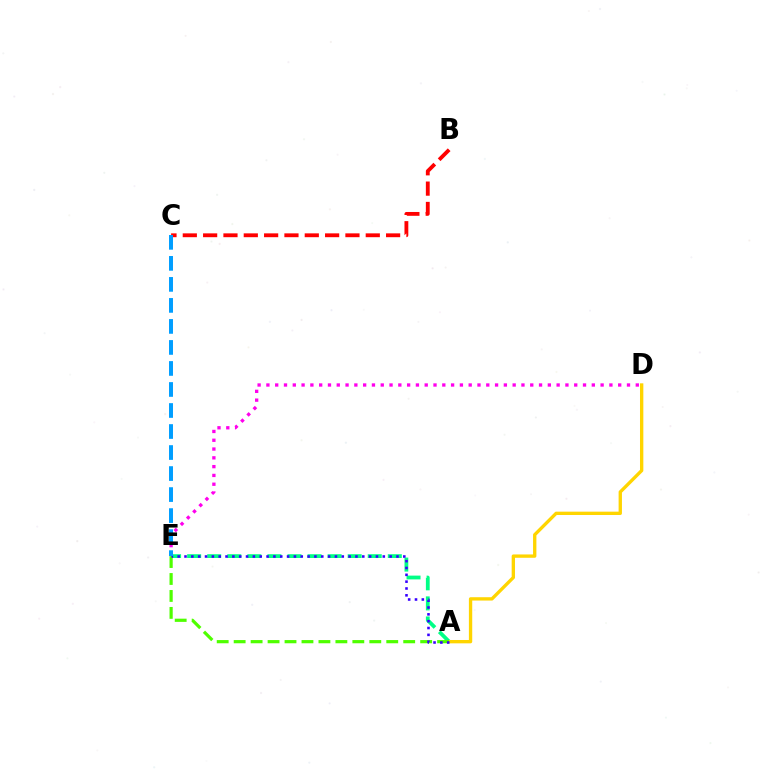{('A', 'E'): [{'color': '#00ff86', 'line_style': 'dashed', 'thickness': 2.73}, {'color': '#4fff00', 'line_style': 'dashed', 'thickness': 2.3}, {'color': '#3700ff', 'line_style': 'dotted', 'thickness': 1.86}], ('B', 'C'): [{'color': '#ff0000', 'line_style': 'dashed', 'thickness': 2.76}], ('A', 'D'): [{'color': '#ffd500', 'line_style': 'solid', 'thickness': 2.4}], ('D', 'E'): [{'color': '#ff00ed', 'line_style': 'dotted', 'thickness': 2.39}], ('C', 'E'): [{'color': '#009eff', 'line_style': 'dashed', 'thickness': 2.86}]}